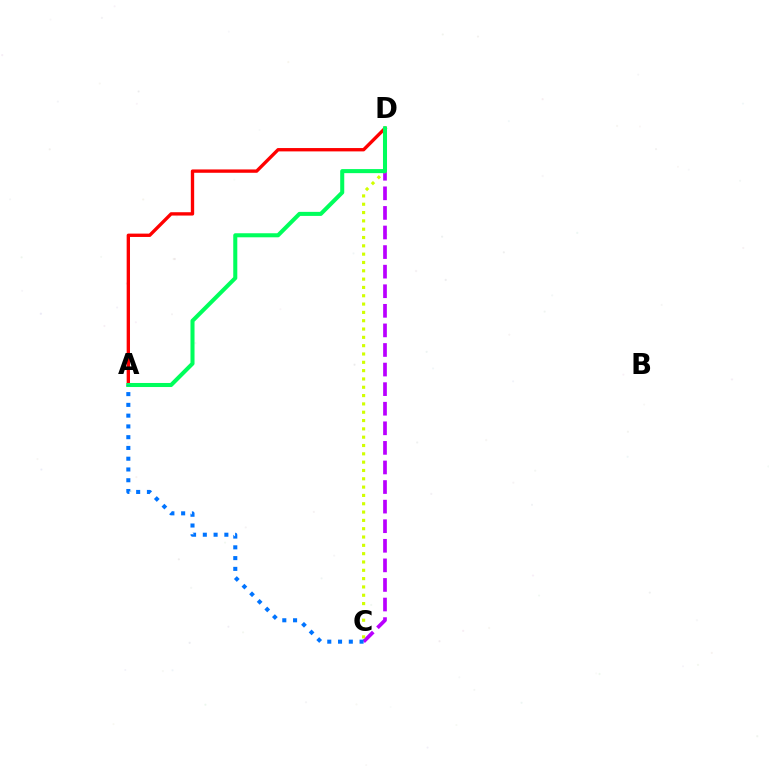{('C', 'D'): [{'color': '#b900ff', 'line_style': 'dashed', 'thickness': 2.66}, {'color': '#d1ff00', 'line_style': 'dotted', 'thickness': 2.26}], ('A', 'D'): [{'color': '#ff0000', 'line_style': 'solid', 'thickness': 2.41}, {'color': '#00ff5c', 'line_style': 'solid', 'thickness': 2.91}], ('A', 'C'): [{'color': '#0074ff', 'line_style': 'dotted', 'thickness': 2.93}]}